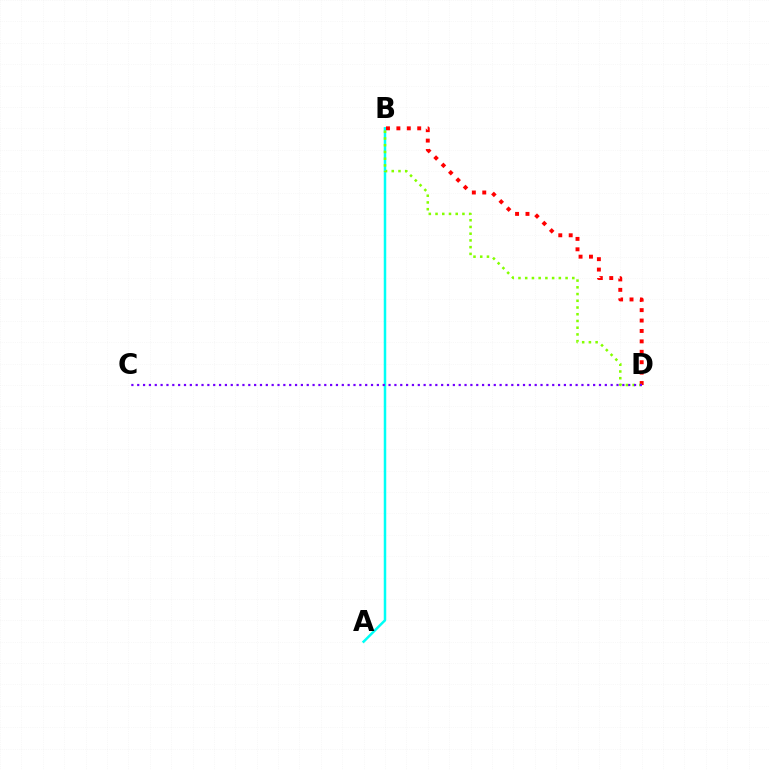{('A', 'B'): [{'color': '#00fff6', 'line_style': 'solid', 'thickness': 1.8}], ('B', 'D'): [{'color': '#ff0000', 'line_style': 'dotted', 'thickness': 2.83}, {'color': '#84ff00', 'line_style': 'dotted', 'thickness': 1.83}], ('C', 'D'): [{'color': '#7200ff', 'line_style': 'dotted', 'thickness': 1.59}]}